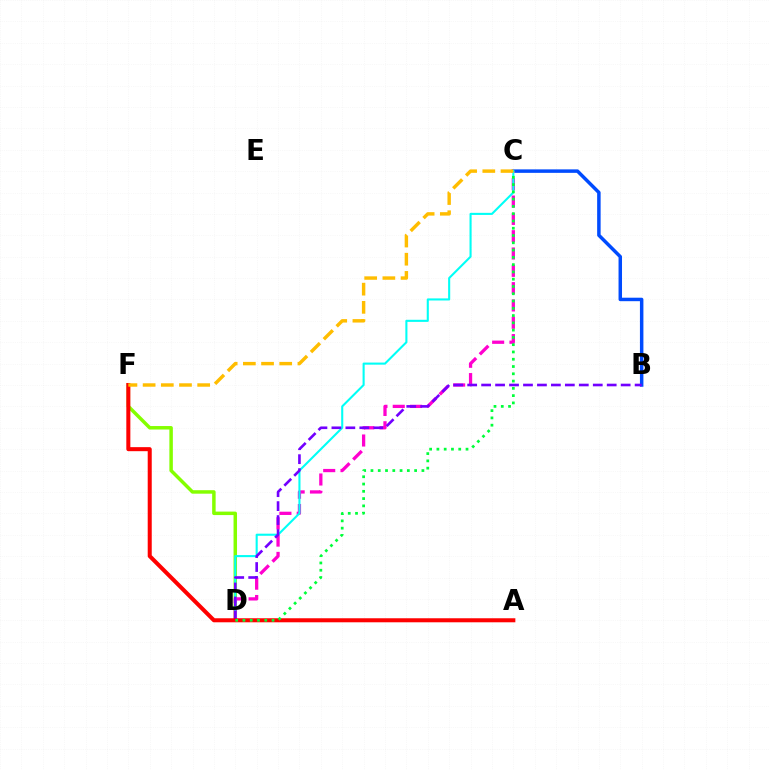{('D', 'F'): [{'color': '#84ff00', 'line_style': 'solid', 'thickness': 2.51}], ('B', 'C'): [{'color': '#004bff', 'line_style': 'solid', 'thickness': 2.5}], ('C', 'D'): [{'color': '#ff00cf', 'line_style': 'dashed', 'thickness': 2.35}, {'color': '#00fff6', 'line_style': 'solid', 'thickness': 1.5}, {'color': '#00ff39', 'line_style': 'dotted', 'thickness': 1.98}], ('B', 'D'): [{'color': '#7200ff', 'line_style': 'dashed', 'thickness': 1.9}], ('A', 'F'): [{'color': '#ff0000', 'line_style': 'solid', 'thickness': 2.9}], ('C', 'F'): [{'color': '#ffbd00', 'line_style': 'dashed', 'thickness': 2.47}]}